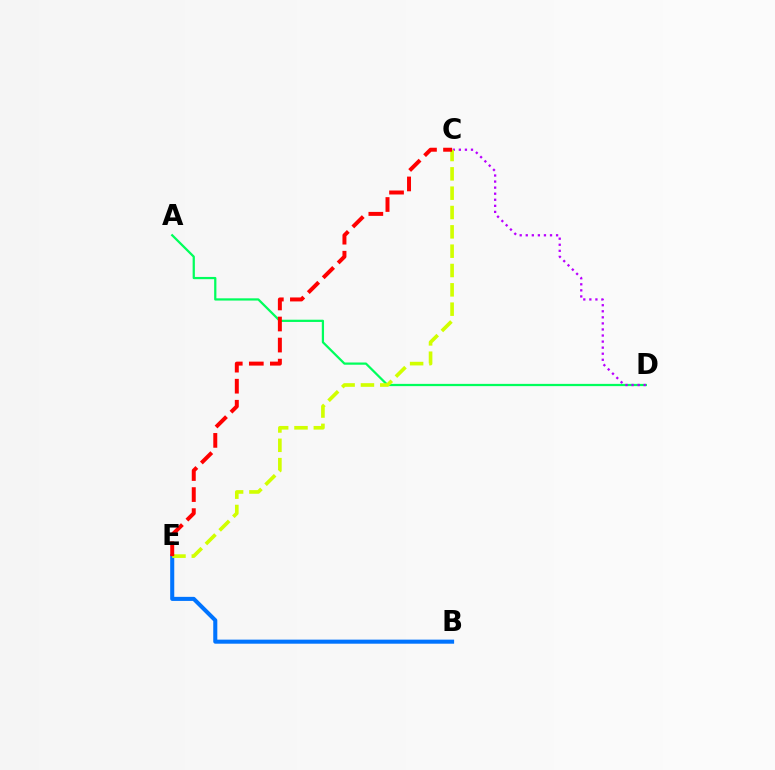{('A', 'D'): [{'color': '#00ff5c', 'line_style': 'solid', 'thickness': 1.61}], ('C', 'D'): [{'color': '#b900ff', 'line_style': 'dotted', 'thickness': 1.65}], ('B', 'E'): [{'color': '#0074ff', 'line_style': 'solid', 'thickness': 2.93}], ('C', 'E'): [{'color': '#d1ff00', 'line_style': 'dashed', 'thickness': 2.63}, {'color': '#ff0000', 'line_style': 'dashed', 'thickness': 2.86}]}